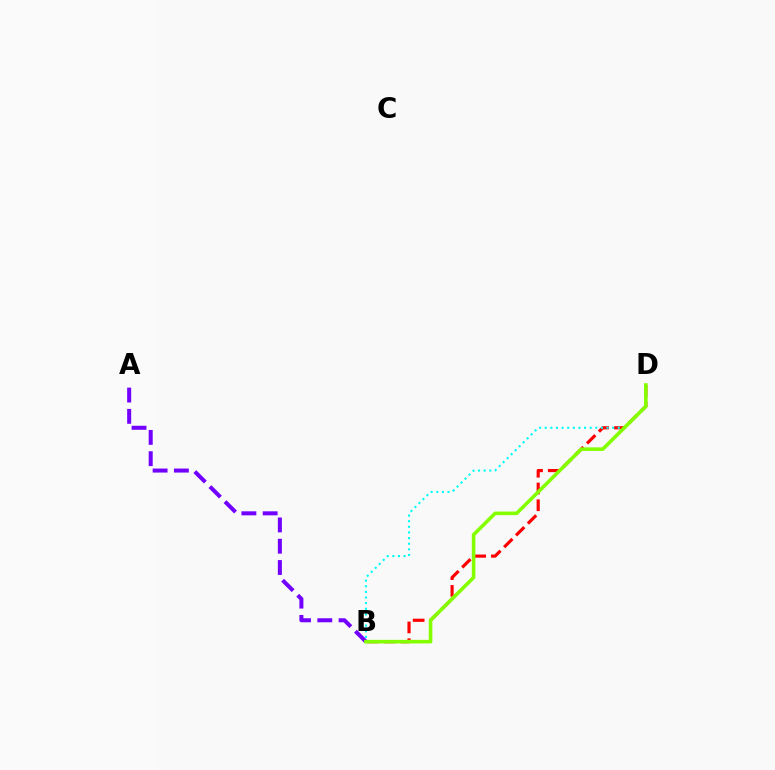{('B', 'D'): [{'color': '#ff0000', 'line_style': 'dashed', 'thickness': 2.28}, {'color': '#00fff6', 'line_style': 'dotted', 'thickness': 1.53}, {'color': '#84ff00', 'line_style': 'solid', 'thickness': 2.59}], ('A', 'B'): [{'color': '#7200ff', 'line_style': 'dashed', 'thickness': 2.89}]}